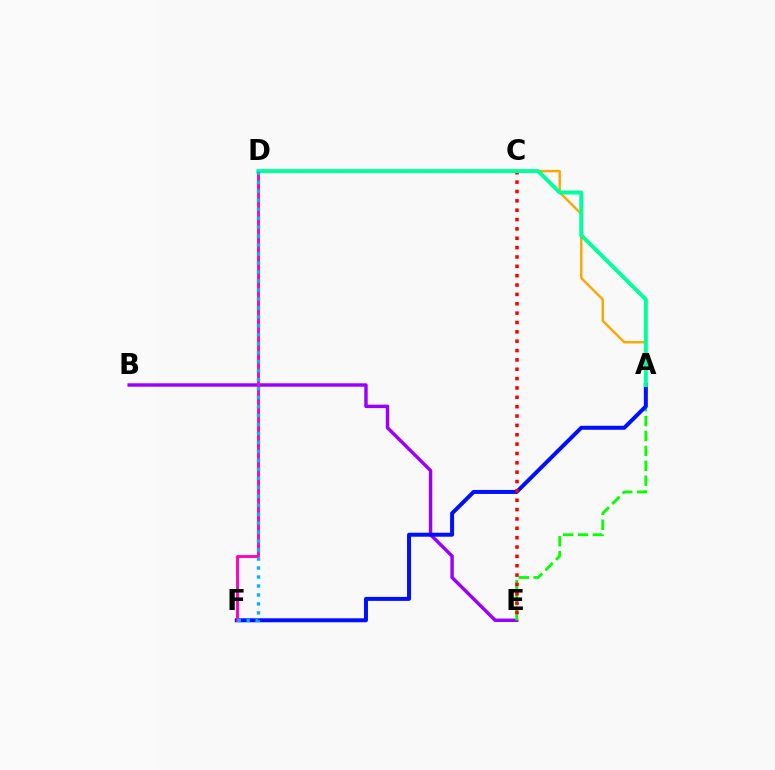{('C', 'D'): [{'color': '#b3ff00', 'line_style': 'dashed', 'thickness': 1.73}], ('B', 'E'): [{'color': '#9b00ff', 'line_style': 'solid', 'thickness': 2.47}], ('A', 'C'): [{'color': '#ffa500', 'line_style': 'solid', 'thickness': 1.73}], ('A', 'E'): [{'color': '#08ff00', 'line_style': 'dashed', 'thickness': 2.02}], ('A', 'F'): [{'color': '#0010ff', 'line_style': 'solid', 'thickness': 2.87}], ('D', 'F'): [{'color': '#ff00bd', 'line_style': 'solid', 'thickness': 2.08}, {'color': '#00b5ff', 'line_style': 'dotted', 'thickness': 2.44}], ('C', 'E'): [{'color': '#ff0000', 'line_style': 'dotted', 'thickness': 2.54}], ('A', 'D'): [{'color': '#00ff9d', 'line_style': 'solid', 'thickness': 2.85}]}